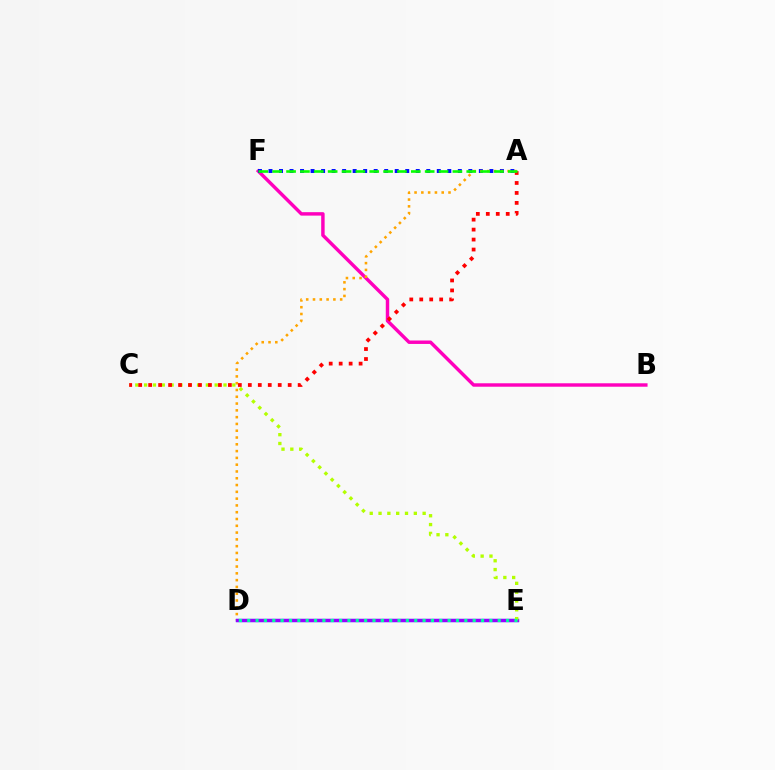{('B', 'F'): [{'color': '#ff00bd', 'line_style': 'solid', 'thickness': 2.48}], ('A', 'F'): [{'color': '#0010ff', 'line_style': 'dotted', 'thickness': 2.86}, {'color': '#08ff00', 'line_style': 'dashed', 'thickness': 1.88}], ('A', 'D'): [{'color': '#ffa500', 'line_style': 'dotted', 'thickness': 1.85}], ('D', 'E'): [{'color': '#00b5ff', 'line_style': 'solid', 'thickness': 2.34}, {'color': '#9b00ff', 'line_style': 'solid', 'thickness': 2.42}, {'color': '#00ff9d', 'line_style': 'dotted', 'thickness': 2.27}], ('C', 'E'): [{'color': '#b3ff00', 'line_style': 'dotted', 'thickness': 2.4}], ('A', 'C'): [{'color': '#ff0000', 'line_style': 'dotted', 'thickness': 2.71}]}